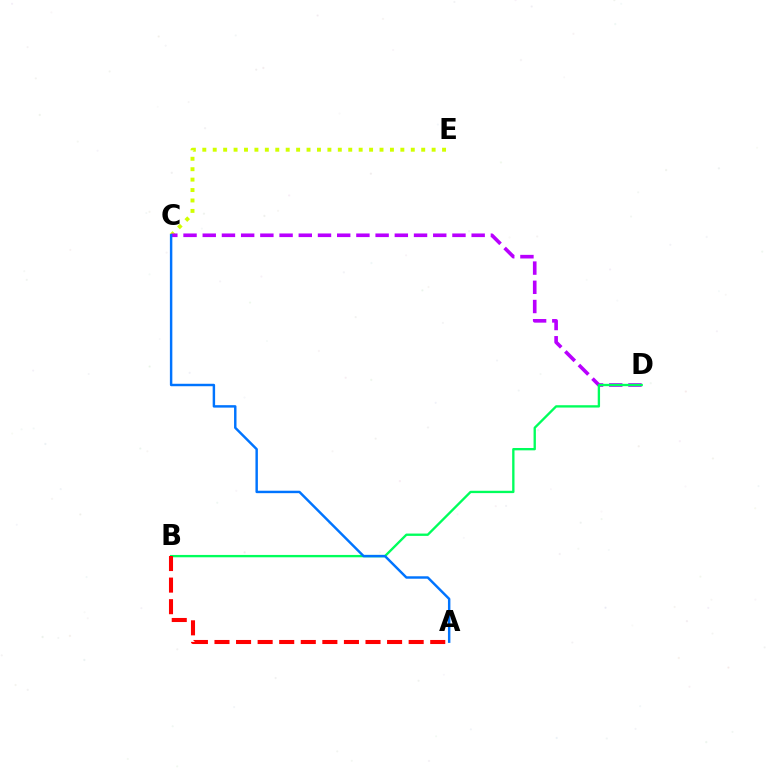{('C', 'E'): [{'color': '#d1ff00', 'line_style': 'dotted', 'thickness': 2.83}], ('C', 'D'): [{'color': '#b900ff', 'line_style': 'dashed', 'thickness': 2.61}], ('B', 'D'): [{'color': '#00ff5c', 'line_style': 'solid', 'thickness': 1.69}], ('A', 'B'): [{'color': '#ff0000', 'line_style': 'dashed', 'thickness': 2.93}], ('A', 'C'): [{'color': '#0074ff', 'line_style': 'solid', 'thickness': 1.76}]}